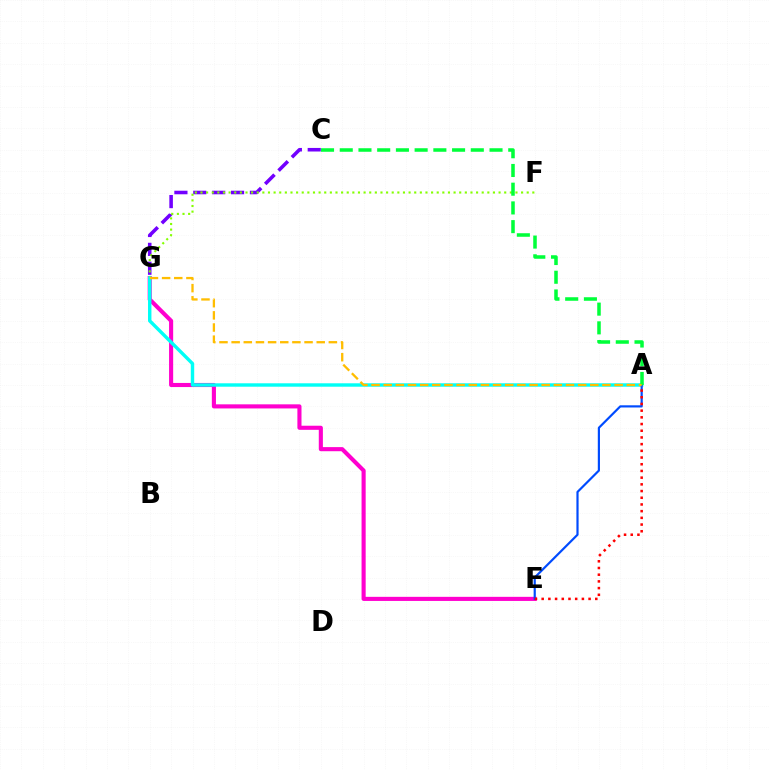{('C', 'G'): [{'color': '#7200ff', 'line_style': 'dashed', 'thickness': 2.56}], ('E', 'G'): [{'color': '#ff00cf', 'line_style': 'solid', 'thickness': 2.96}], ('F', 'G'): [{'color': '#84ff00', 'line_style': 'dotted', 'thickness': 1.53}], ('A', 'G'): [{'color': '#00fff6', 'line_style': 'solid', 'thickness': 2.46}, {'color': '#ffbd00', 'line_style': 'dashed', 'thickness': 1.65}], ('A', 'E'): [{'color': '#004bff', 'line_style': 'solid', 'thickness': 1.57}, {'color': '#ff0000', 'line_style': 'dotted', 'thickness': 1.82}], ('A', 'C'): [{'color': '#00ff39', 'line_style': 'dashed', 'thickness': 2.54}]}